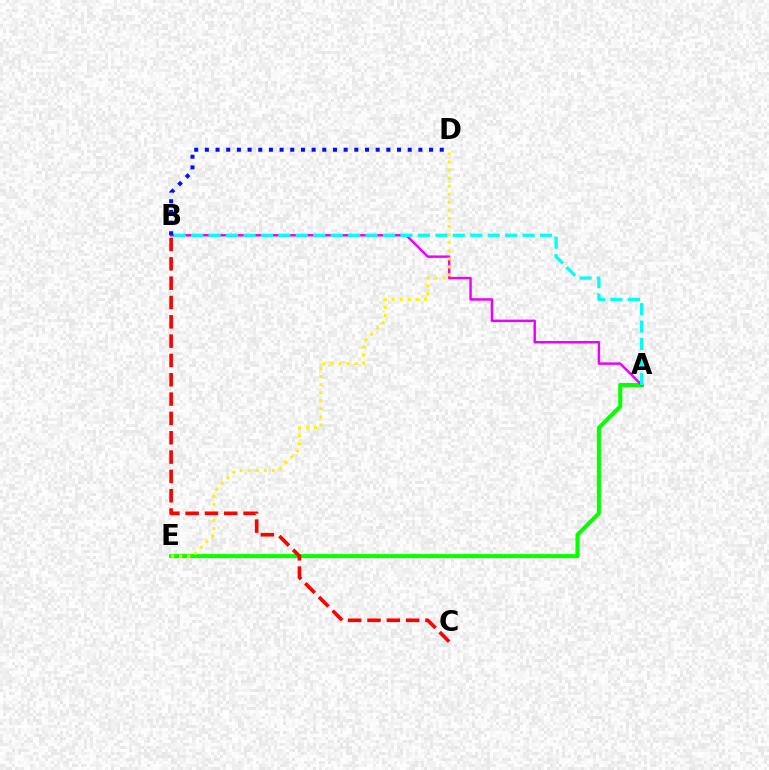{('A', 'E'): [{'color': '#08ff00', 'line_style': 'solid', 'thickness': 2.92}], ('A', 'B'): [{'color': '#ee00ff', 'line_style': 'solid', 'thickness': 1.77}, {'color': '#00fff6', 'line_style': 'dashed', 'thickness': 2.37}], ('D', 'E'): [{'color': '#fcf500', 'line_style': 'dotted', 'thickness': 2.19}], ('B', 'C'): [{'color': '#ff0000', 'line_style': 'dashed', 'thickness': 2.63}], ('B', 'D'): [{'color': '#0010ff', 'line_style': 'dotted', 'thickness': 2.9}]}